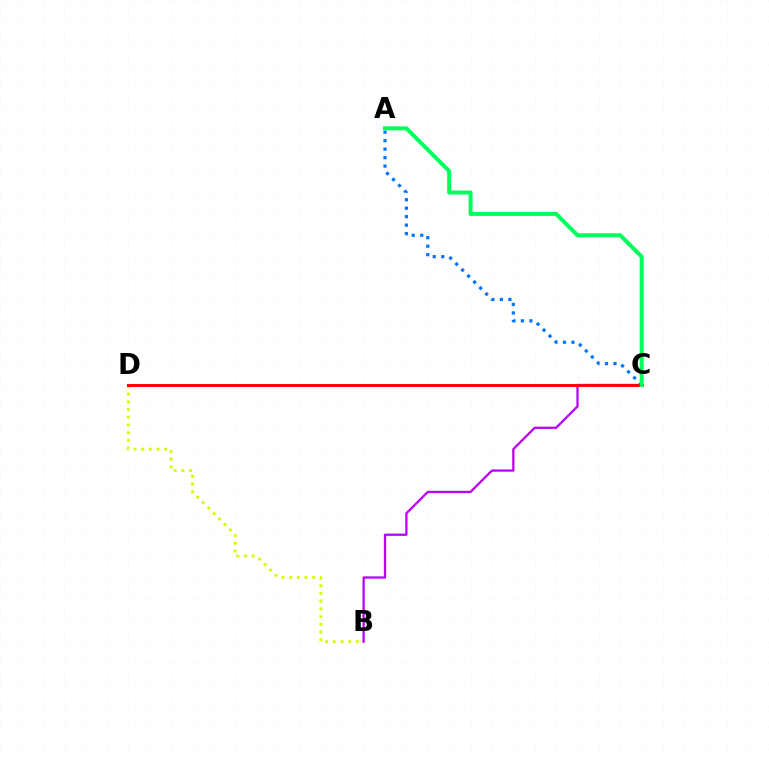{('B', 'D'): [{'color': '#d1ff00', 'line_style': 'dotted', 'thickness': 2.09}], ('B', 'C'): [{'color': '#b900ff', 'line_style': 'solid', 'thickness': 1.63}], ('A', 'C'): [{'color': '#0074ff', 'line_style': 'dotted', 'thickness': 2.31}, {'color': '#00ff5c', 'line_style': 'solid', 'thickness': 2.87}], ('C', 'D'): [{'color': '#ff0000', 'line_style': 'solid', 'thickness': 2.09}]}